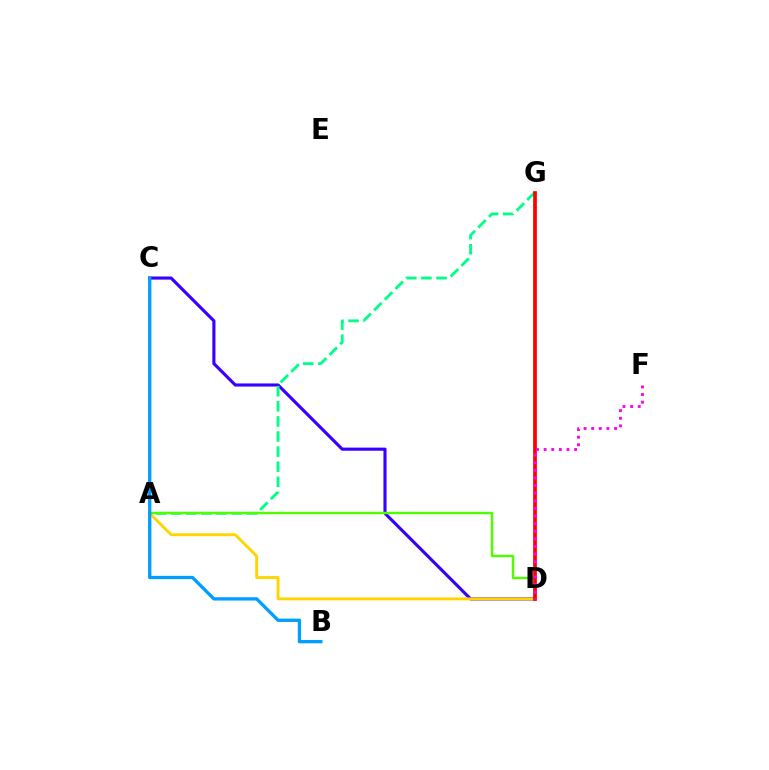{('C', 'D'): [{'color': '#3700ff', 'line_style': 'solid', 'thickness': 2.25}], ('A', 'G'): [{'color': '#00ff86', 'line_style': 'dashed', 'thickness': 2.05}], ('A', 'D'): [{'color': '#ffd500', 'line_style': 'solid', 'thickness': 2.09}, {'color': '#4fff00', 'line_style': 'solid', 'thickness': 1.77}], ('D', 'G'): [{'color': '#ff0000', 'line_style': 'solid', 'thickness': 2.67}], ('D', 'F'): [{'color': '#ff00ed', 'line_style': 'dotted', 'thickness': 2.07}], ('B', 'C'): [{'color': '#009eff', 'line_style': 'solid', 'thickness': 2.38}]}